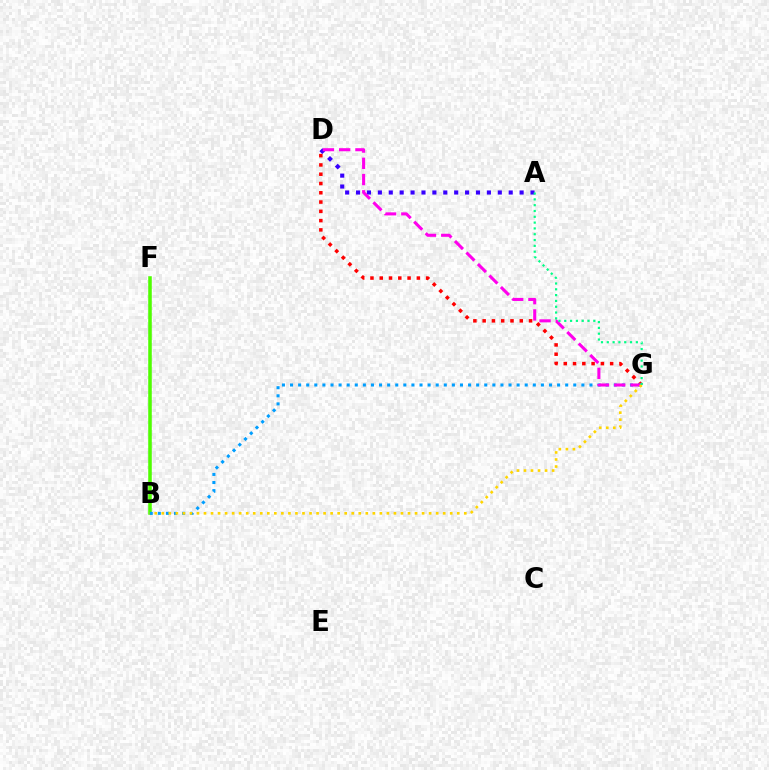{('A', 'D'): [{'color': '#3700ff', 'line_style': 'dotted', 'thickness': 2.96}], ('B', 'F'): [{'color': '#4fff00', 'line_style': 'solid', 'thickness': 2.55}], ('D', 'G'): [{'color': '#ff0000', 'line_style': 'dotted', 'thickness': 2.52}, {'color': '#ff00ed', 'line_style': 'dashed', 'thickness': 2.21}], ('B', 'G'): [{'color': '#009eff', 'line_style': 'dotted', 'thickness': 2.2}, {'color': '#ffd500', 'line_style': 'dotted', 'thickness': 1.91}], ('A', 'G'): [{'color': '#00ff86', 'line_style': 'dotted', 'thickness': 1.58}]}